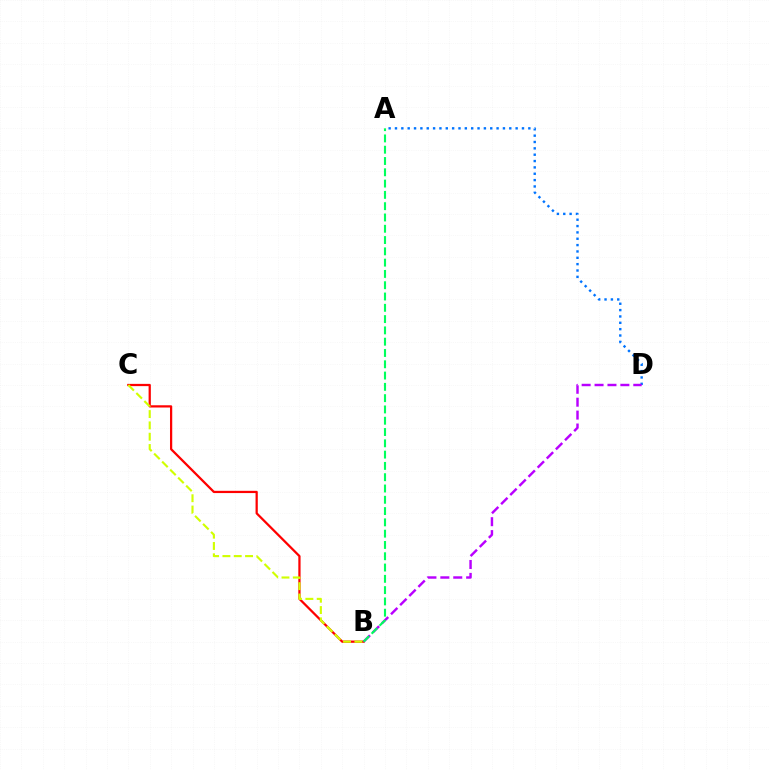{('B', 'C'): [{'color': '#ff0000', 'line_style': 'solid', 'thickness': 1.62}, {'color': '#d1ff00', 'line_style': 'dashed', 'thickness': 1.54}], ('A', 'D'): [{'color': '#0074ff', 'line_style': 'dotted', 'thickness': 1.73}], ('B', 'D'): [{'color': '#b900ff', 'line_style': 'dashed', 'thickness': 1.75}], ('A', 'B'): [{'color': '#00ff5c', 'line_style': 'dashed', 'thickness': 1.53}]}